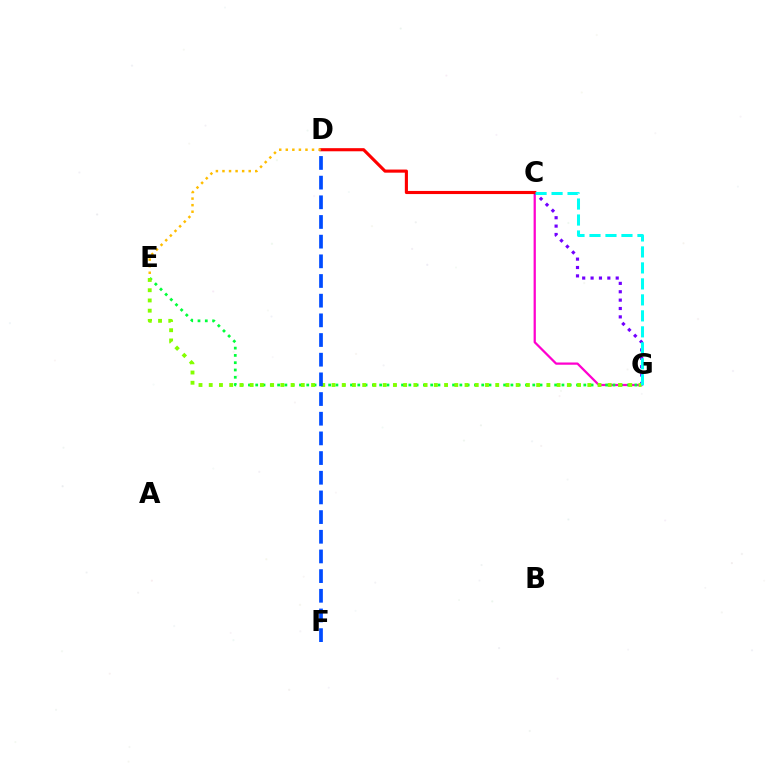{('C', 'G'): [{'color': '#ff00cf', 'line_style': 'solid', 'thickness': 1.62}, {'color': '#7200ff', 'line_style': 'dotted', 'thickness': 2.28}, {'color': '#00fff6', 'line_style': 'dashed', 'thickness': 2.17}], ('E', 'G'): [{'color': '#00ff39', 'line_style': 'dotted', 'thickness': 1.98}, {'color': '#84ff00', 'line_style': 'dotted', 'thickness': 2.78}], ('C', 'D'): [{'color': '#ff0000', 'line_style': 'solid', 'thickness': 2.24}], ('D', 'E'): [{'color': '#ffbd00', 'line_style': 'dotted', 'thickness': 1.78}], ('D', 'F'): [{'color': '#004bff', 'line_style': 'dashed', 'thickness': 2.67}]}